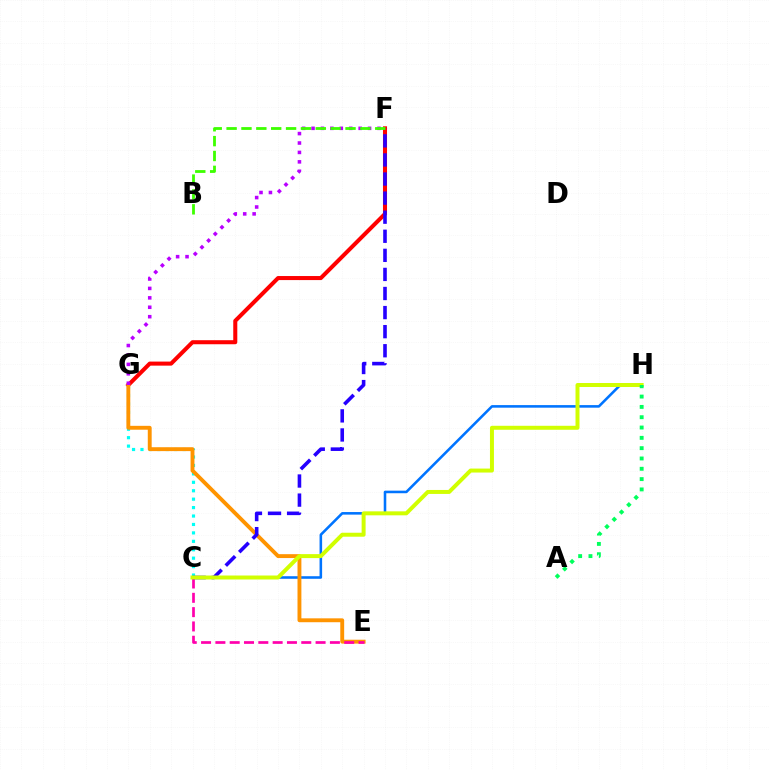{('C', 'G'): [{'color': '#00fff6', 'line_style': 'dotted', 'thickness': 2.29}], ('F', 'G'): [{'color': '#ff0000', 'line_style': 'solid', 'thickness': 2.91}, {'color': '#b900ff', 'line_style': 'dotted', 'thickness': 2.56}], ('C', 'H'): [{'color': '#0074ff', 'line_style': 'solid', 'thickness': 1.85}, {'color': '#d1ff00', 'line_style': 'solid', 'thickness': 2.86}], ('E', 'G'): [{'color': '#ff9400', 'line_style': 'solid', 'thickness': 2.8}], ('C', 'E'): [{'color': '#ff00ac', 'line_style': 'dashed', 'thickness': 1.94}], ('C', 'F'): [{'color': '#2500ff', 'line_style': 'dashed', 'thickness': 2.59}], ('A', 'H'): [{'color': '#00ff5c', 'line_style': 'dotted', 'thickness': 2.8}], ('B', 'F'): [{'color': '#3dff00', 'line_style': 'dashed', 'thickness': 2.02}]}